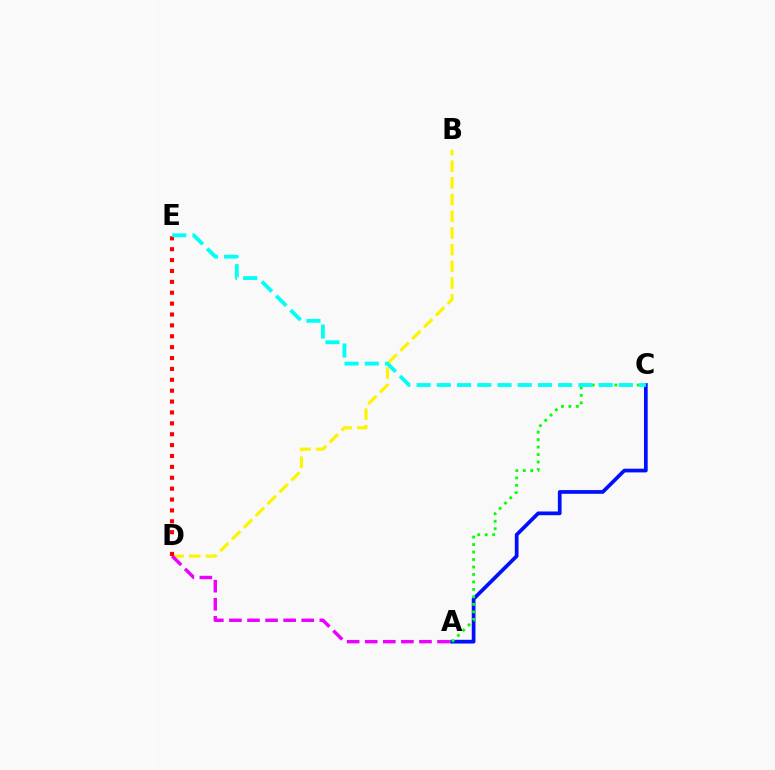{('B', 'D'): [{'color': '#fcf500', 'line_style': 'dashed', 'thickness': 2.27}], ('A', 'D'): [{'color': '#ee00ff', 'line_style': 'dashed', 'thickness': 2.46}], ('A', 'C'): [{'color': '#0010ff', 'line_style': 'solid', 'thickness': 2.68}, {'color': '#08ff00', 'line_style': 'dotted', 'thickness': 2.03}], ('D', 'E'): [{'color': '#ff0000', 'line_style': 'dotted', 'thickness': 2.96}], ('C', 'E'): [{'color': '#00fff6', 'line_style': 'dashed', 'thickness': 2.75}]}